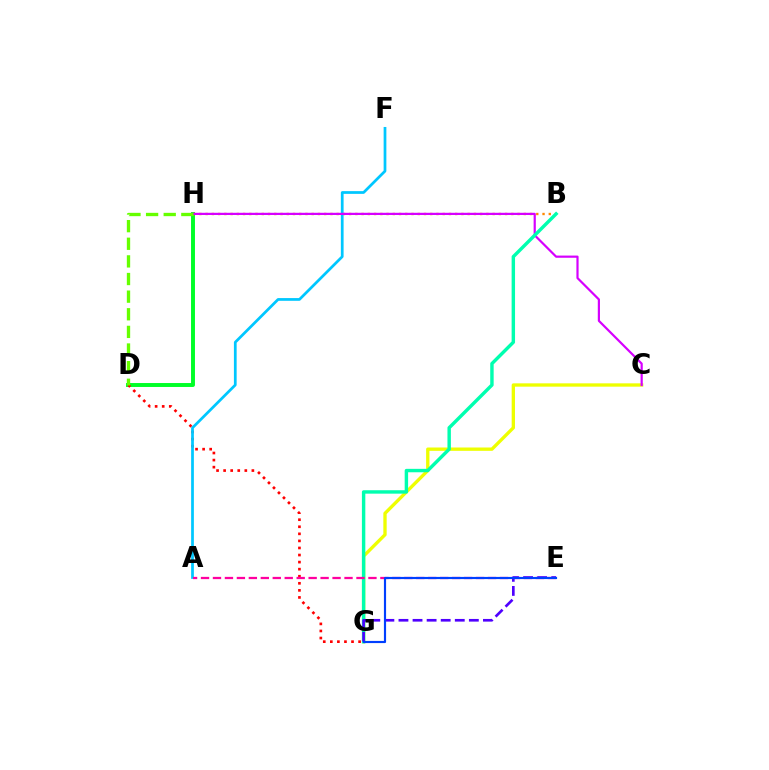{('D', 'H'): [{'color': '#00ff27', 'line_style': 'solid', 'thickness': 2.83}, {'color': '#66ff00', 'line_style': 'dashed', 'thickness': 2.39}], ('B', 'H'): [{'color': '#ff8800', 'line_style': 'dotted', 'thickness': 1.7}], ('D', 'G'): [{'color': '#ff0000', 'line_style': 'dotted', 'thickness': 1.92}], ('A', 'F'): [{'color': '#00c7ff', 'line_style': 'solid', 'thickness': 1.97}], ('C', 'G'): [{'color': '#eeff00', 'line_style': 'solid', 'thickness': 2.4}], ('C', 'H'): [{'color': '#d600ff', 'line_style': 'solid', 'thickness': 1.58}], ('B', 'G'): [{'color': '#00ffaf', 'line_style': 'solid', 'thickness': 2.46}], ('A', 'E'): [{'color': '#ff00a0', 'line_style': 'dashed', 'thickness': 1.62}], ('E', 'G'): [{'color': '#4f00ff', 'line_style': 'dashed', 'thickness': 1.91}, {'color': '#003fff', 'line_style': 'solid', 'thickness': 1.56}]}